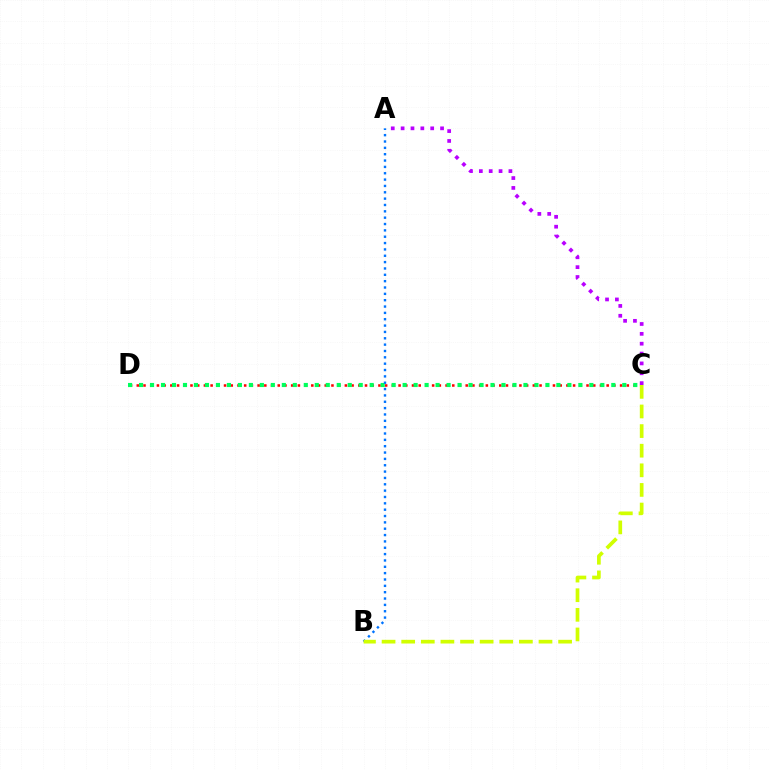{('C', 'D'): [{'color': '#ff0000', 'line_style': 'dotted', 'thickness': 1.82}, {'color': '#00ff5c', 'line_style': 'dotted', 'thickness': 2.98}], ('A', 'B'): [{'color': '#0074ff', 'line_style': 'dotted', 'thickness': 1.72}], ('A', 'C'): [{'color': '#b900ff', 'line_style': 'dotted', 'thickness': 2.68}], ('B', 'C'): [{'color': '#d1ff00', 'line_style': 'dashed', 'thickness': 2.66}]}